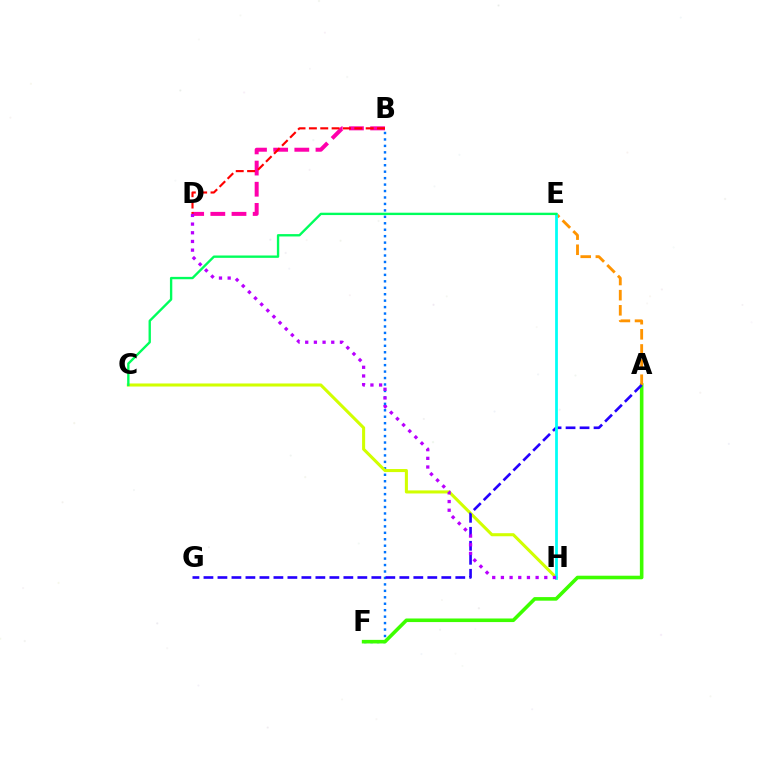{('B', 'F'): [{'color': '#0074ff', 'line_style': 'dotted', 'thickness': 1.75}], ('B', 'D'): [{'color': '#ff00ac', 'line_style': 'dashed', 'thickness': 2.88}, {'color': '#ff0000', 'line_style': 'dashed', 'thickness': 1.54}], ('A', 'F'): [{'color': '#3dff00', 'line_style': 'solid', 'thickness': 2.58}], ('C', 'H'): [{'color': '#d1ff00', 'line_style': 'solid', 'thickness': 2.2}], ('A', 'E'): [{'color': '#ff9400', 'line_style': 'dashed', 'thickness': 2.06}], ('A', 'G'): [{'color': '#2500ff', 'line_style': 'dashed', 'thickness': 1.9}], ('E', 'H'): [{'color': '#00fff6', 'line_style': 'solid', 'thickness': 1.98}], ('D', 'H'): [{'color': '#b900ff', 'line_style': 'dotted', 'thickness': 2.36}], ('C', 'E'): [{'color': '#00ff5c', 'line_style': 'solid', 'thickness': 1.7}]}